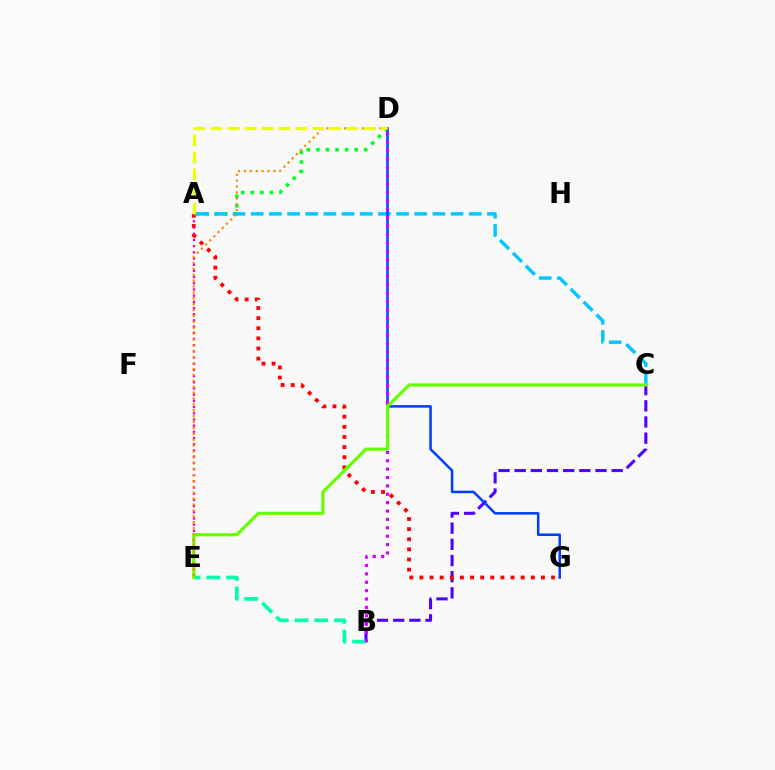{('B', 'C'): [{'color': '#4f00ff', 'line_style': 'dashed', 'thickness': 2.2}], ('B', 'E'): [{'color': '#00ffaf', 'line_style': 'dashed', 'thickness': 2.68}], ('A', 'D'): [{'color': '#00ff27', 'line_style': 'dotted', 'thickness': 2.6}, {'color': '#eeff00', 'line_style': 'dashed', 'thickness': 2.31}], ('A', 'C'): [{'color': '#00c7ff', 'line_style': 'dashed', 'thickness': 2.47}], ('D', 'G'): [{'color': '#003fff', 'line_style': 'solid', 'thickness': 1.82}], ('A', 'G'): [{'color': '#ff0000', 'line_style': 'dotted', 'thickness': 2.75}], ('A', 'E'): [{'color': '#ff00a0', 'line_style': 'dotted', 'thickness': 1.68}], ('B', 'D'): [{'color': '#d600ff', 'line_style': 'dotted', 'thickness': 2.28}], ('C', 'E'): [{'color': '#66ff00', 'line_style': 'solid', 'thickness': 2.29}], ('D', 'E'): [{'color': '#ff8800', 'line_style': 'dotted', 'thickness': 1.6}]}